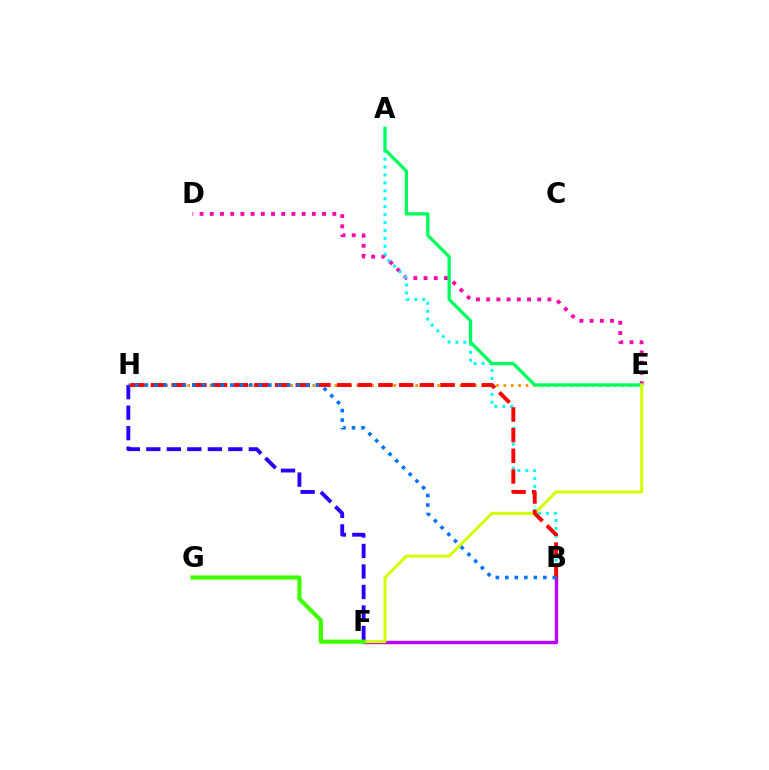{('E', 'H'): [{'color': '#ff9400', 'line_style': 'dotted', 'thickness': 2.0}], ('F', 'H'): [{'color': '#2500ff', 'line_style': 'dashed', 'thickness': 2.79}], ('B', 'F'): [{'color': '#b900ff', 'line_style': 'solid', 'thickness': 2.46}], ('D', 'E'): [{'color': '#ff00ac', 'line_style': 'dotted', 'thickness': 2.77}], ('A', 'B'): [{'color': '#00fff6', 'line_style': 'dotted', 'thickness': 2.15}], ('A', 'E'): [{'color': '#00ff5c', 'line_style': 'solid', 'thickness': 2.37}], ('E', 'F'): [{'color': '#d1ff00', 'line_style': 'solid', 'thickness': 2.16}], ('F', 'G'): [{'color': '#3dff00', 'line_style': 'solid', 'thickness': 2.98}], ('B', 'H'): [{'color': '#ff0000', 'line_style': 'dashed', 'thickness': 2.81}, {'color': '#0074ff', 'line_style': 'dotted', 'thickness': 2.58}]}